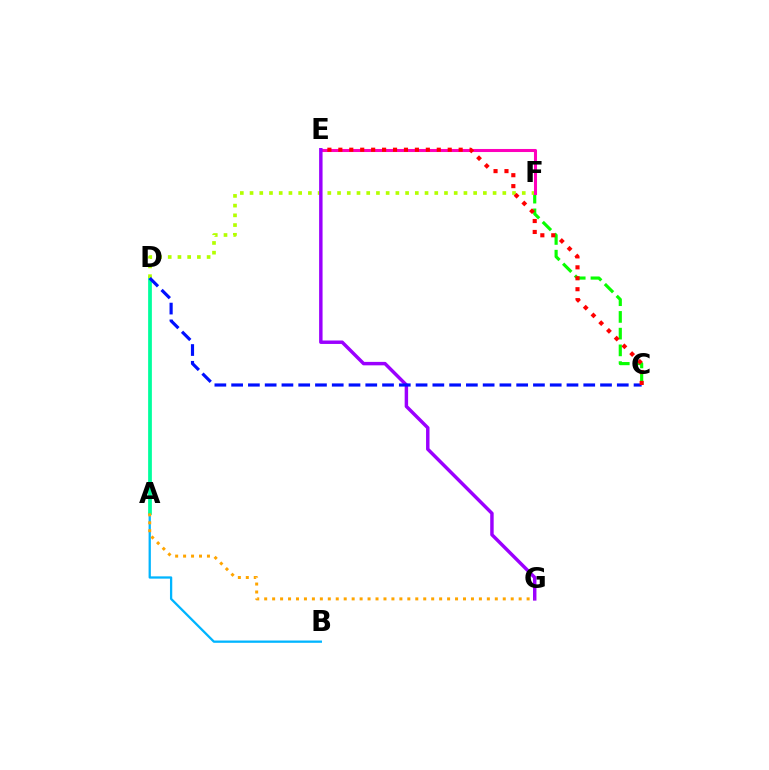{('A', 'B'): [{'color': '#00b5ff', 'line_style': 'solid', 'thickness': 1.64}], ('C', 'F'): [{'color': '#08ff00', 'line_style': 'dashed', 'thickness': 2.27}], ('A', 'D'): [{'color': '#00ff9d', 'line_style': 'solid', 'thickness': 2.7}], ('D', 'F'): [{'color': '#b3ff00', 'line_style': 'dotted', 'thickness': 2.64}], ('E', 'F'): [{'color': '#ff00bd', 'line_style': 'solid', 'thickness': 2.2}], ('E', 'G'): [{'color': '#9b00ff', 'line_style': 'solid', 'thickness': 2.48}], ('C', 'D'): [{'color': '#0010ff', 'line_style': 'dashed', 'thickness': 2.28}], ('A', 'G'): [{'color': '#ffa500', 'line_style': 'dotted', 'thickness': 2.16}], ('C', 'E'): [{'color': '#ff0000', 'line_style': 'dotted', 'thickness': 2.97}]}